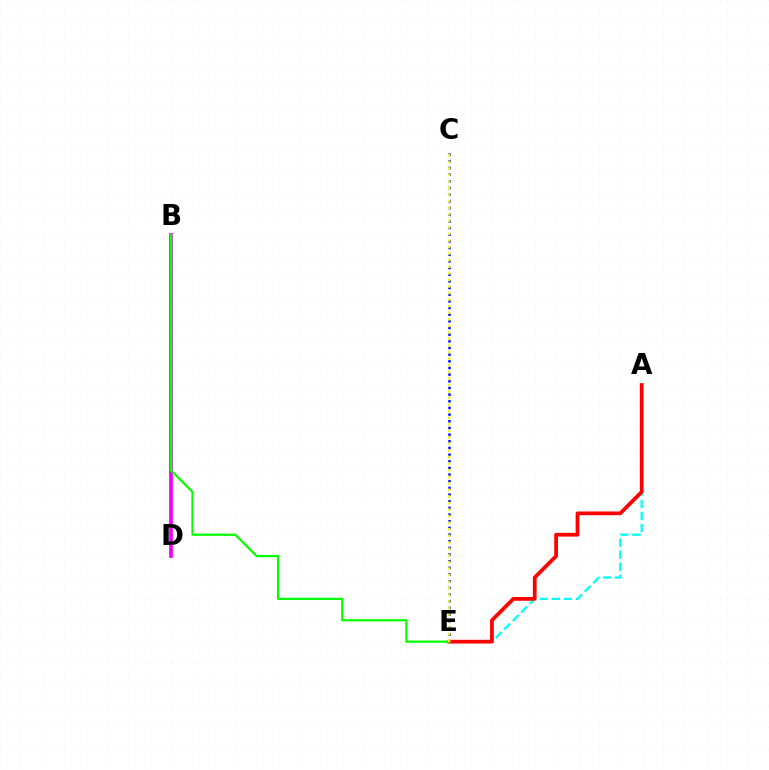{('A', 'E'): [{'color': '#00fff6', 'line_style': 'dashed', 'thickness': 1.63}, {'color': '#ff0000', 'line_style': 'solid', 'thickness': 2.69}], ('B', 'D'): [{'color': '#ee00ff', 'line_style': 'solid', 'thickness': 2.66}], ('C', 'E'): [{'color': '#0010ff', 'line_style': 'dotted', 'thickness': 1.81}, {'color': '#fcf500', 'line_style': 'dotted', 'thickness': 1.78}], ('B', 'E'): [{'color': '#08ff00', 'line_style': 'solid', 'thickness': 1.63}]}